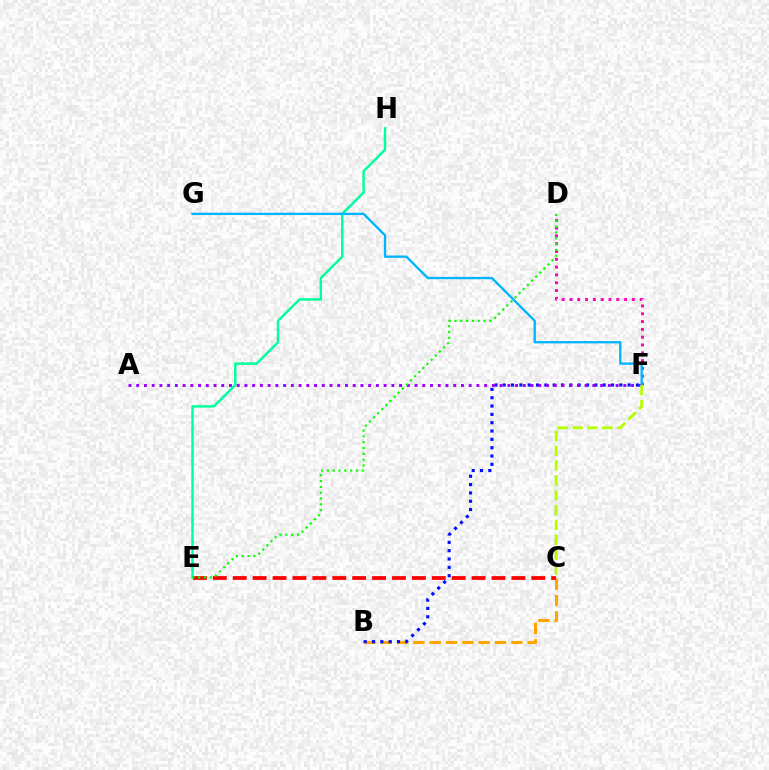{('D', 'F'): [{'color': '#ff00bd', 'line_style': 'dotted', 'thickness': 2.12}], ('E', 'H'): [{'color': '#00ff9d', 'line_style': 'solid', 'thickness': 1.75}], ('B', 'C'): [{'color': '#ffa500', 'line_style': 'dashed', 'thickness': 2.22}], ('B', 'F'): [{'color': '#0010ff', 'line_style': 'dotted', 'thickness': 2.26}], ('C', 'E'): [{'color': '#ff0000', 'line_style': 'dashed', 'thickness': 2.7}], ('A', 'F'): [{'color': '#9b00ff', 'line_style': 'dotted', 'thickness': 2.1}], ('D', 'E'): [{'color': '#08ff00', 'line_style': 'dotted', 'thickness': 1.58}], ('F', 'G'): [{'color': '#00b5ff', 'line_style': 'solid', 'thickness': 1.68}], ('C', 'F'): [{'color': '#b3ff00', 'line_style': 'dashed', 'thickness': 2.02}]}